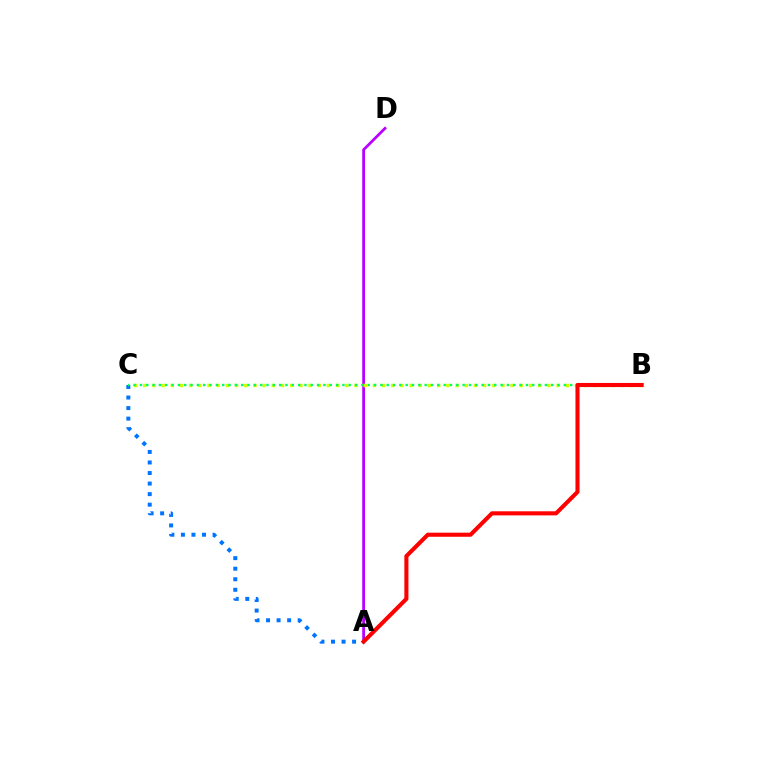{('A', 'C'): [{'color': '#0074ff', 'line_style': 'dotted', 'thickness': 2.86}], ('A', 'D'): [{'color': '#b900ff', 'line_style': 'solid', 'thickness': 1.99}], ('B', 'C'): [{'color': '#d1ff00', 'line_style': 'dotted', 'thickness': 2.5}, {'color': '#00ff5c', 'line_style': 'dotted', 'thickness': 1.72}], ('A', 'B'): [{'color': '#ff0000', 'line_style': 'solid', 'thickness': 2.94}]}